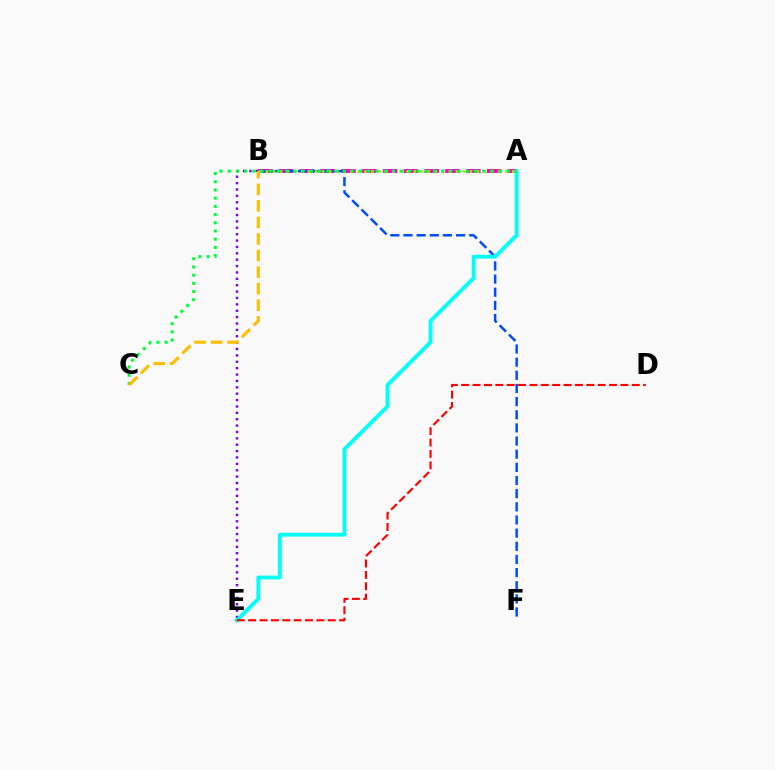{('A', 'B'): [{'color': '#ff00cf', 'line_style': 'dashed', 'thickness': 2.83}, {'color': '#84ff00', 'line_style': 'dotted', 'thickness': 1.91}], ('B', 'E'): [{'color': '#7200ff', 'line_style': 'dotted', 'thickness': 1.73}], ('B', 'F'): [{'color': '#004bff', 'line_style': 'dashed', 'thickness': 1.79}], ('A', 'E'): [{'color': '#00fff6', 'line_style': 'solid', 'thickness': 2.76}], ('D', 'E'): [{'color': '#ff0000', 'line_style': 'dashed', 'thickness': 1.54}], ('A', 'C'): [{'color': '#00ff39', 'line_style': 'dotted', 'thickness': 2.23}], ('B', 'C'): [{'color': '#ffbd00', 'line_style': 'dashed', 'thickness': 2.25}]}